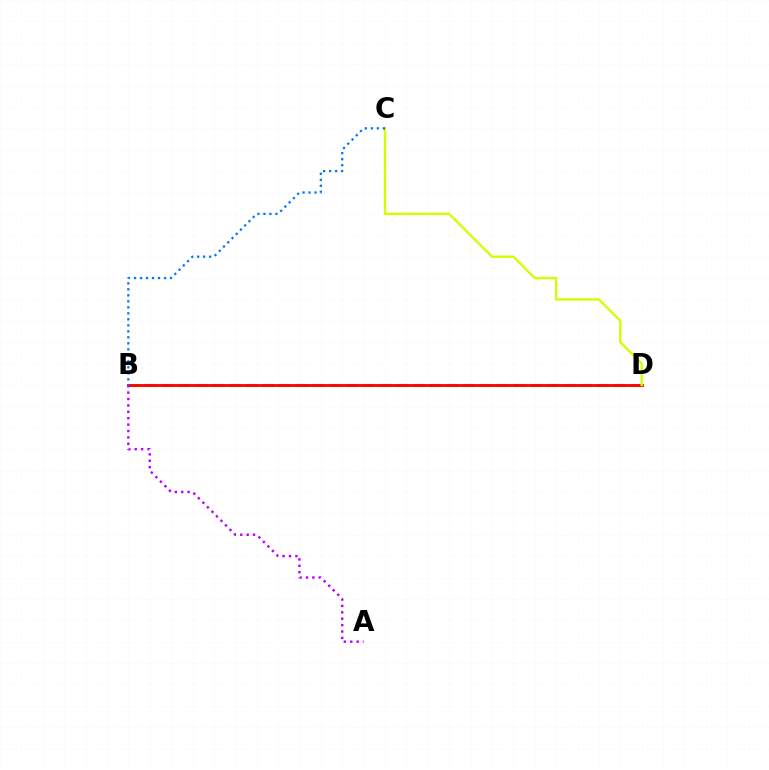{('B', 'D'): [{'color': '#00ff5c', 'line_style': 'dashed', 'thickness': 2.27}, {'color': '#ff0000', 'line_style': 'solid', 'thickness': 2.03}], ('C', 'D'): [{'color': '#d1ff00', 'line_style': 'solid', 'thickness': 1.7}], ('A', 'B'): [{'color': '#b900ff', 'line_style': 'dotted', 'thickness': 1.74}], ('B', 'C'): [{'color': '#0074ff', 'line_style': 'dotted', 'thickness': 1.63}]}